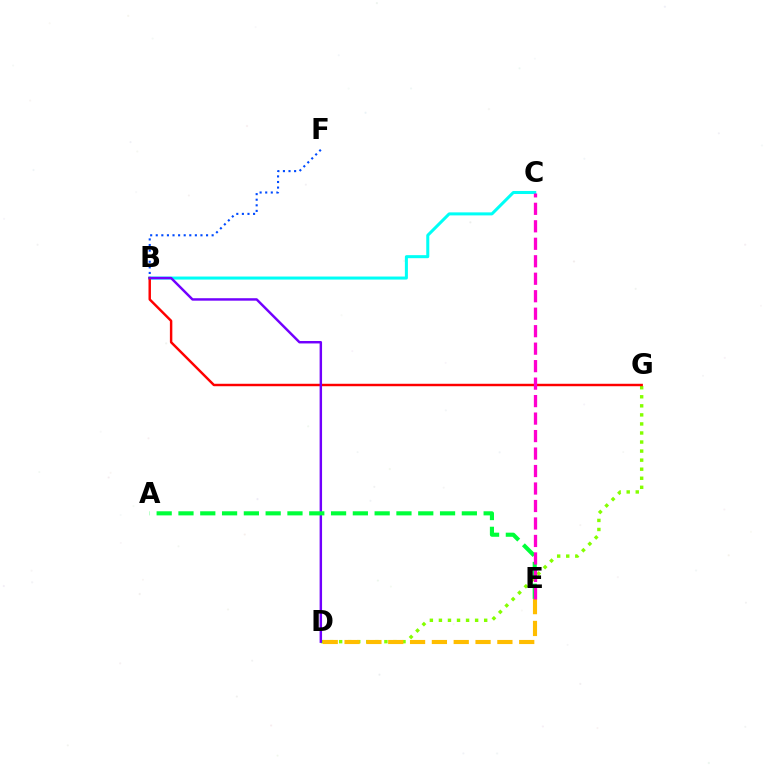{('D', 'G'): [{'color': '#84ff00', 'line_style': 'dotted', 'thickness': 2.46}], ('B', 'C'): [{'color': '#00fff6', 'line_style': 'solid', 'thickness': 2.18}], ('D', 'E'): [{'color': '#ffbd00', 'line_style': 'dashed', 'thickness': 2.97}], ('B', 'F'): [{'color': '#004bff', 'line_style': 'dotted', 'thickness': 1.52}], ('B', 'G'): [{'color': '#ff0000', 'line_style': 'solid', 'thickness': 1.76}], ('B', 'D'): [{'color': '#7200ff', 'line_style': 'solid', 'thickness': 1.77}], ('A', 'E'): [{'color': '#00ff39', 'line_style': 'dashed', 'thickness': 2.96}], ('C', 'E'): [{'color': '#ff00cf', 'line_style': 'dashed', 'thickness': 2.37}]}